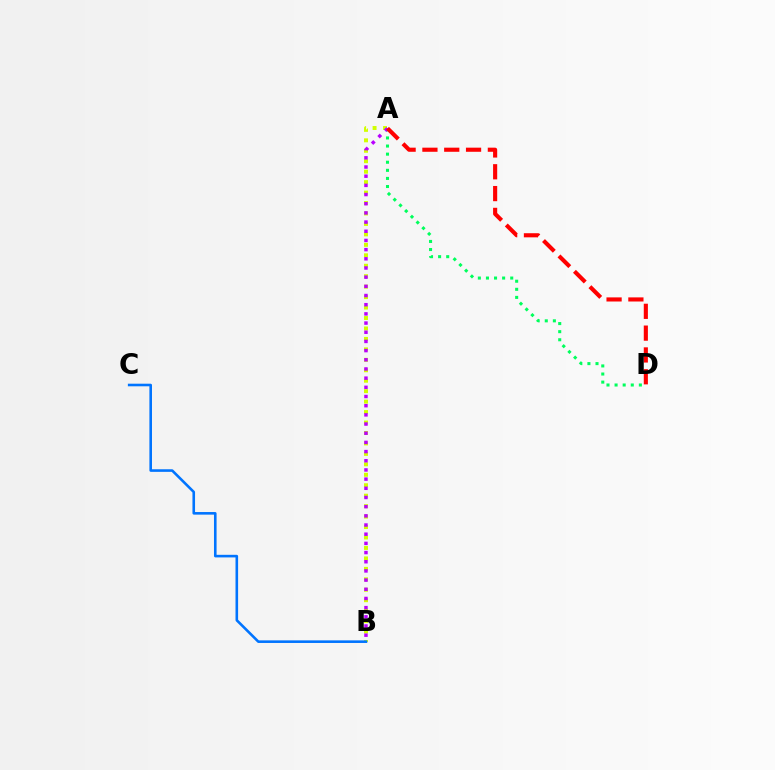{('A', 'B'): [{'color': '#d1ff00', 'line_style': 'dotted', 'thickness': 2.84}, {'color': '#b900ff', 'line_style': 'dotted', 'thickness': 2.49}], ('A', 'D'): [{'color': '#00ff5c', 'line_style': 'dotted', 'thickness': 2.2}, {'color': '#ff0000', 'line_style': 'dashed', 'thickness': 2.96}], ('B', 'C'): [{'color': '#0074ff', 'line_style': 'solid', 'thickness': 1.87}]}